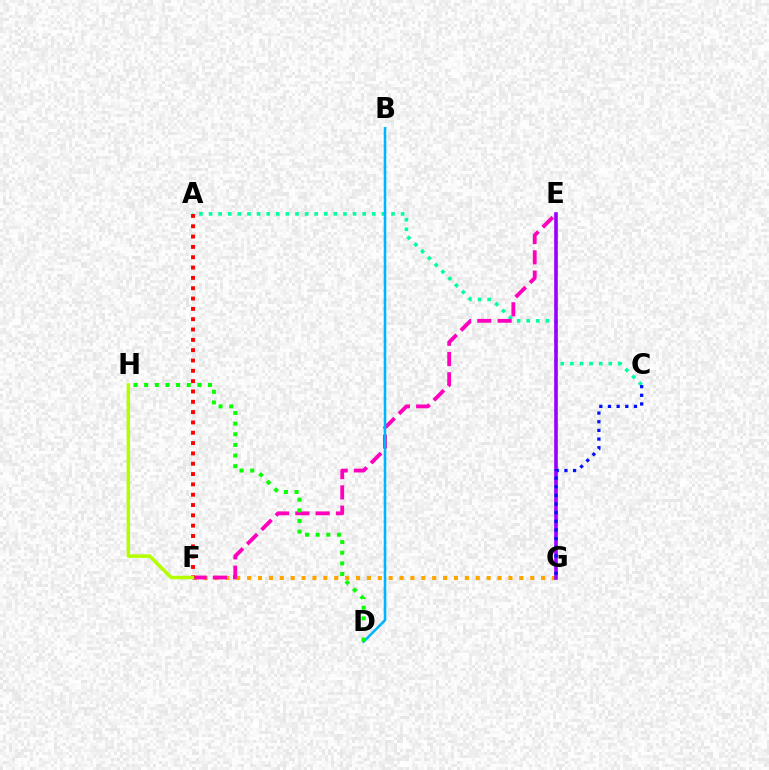{('F', 'G'): [{'color': '#ffa500', 'line_style': 'dotted', 'thickness': 2.96}], ('A', 'C'): [{'color': '#00ff9d', 'line_style': 'dotted', 'thickness': 2.61}], ('E', 'G'): [{'color': '#9b00ff', 'line_style': 'solid', 'thickness': 2.61}], ('E', 'F'): [{'color': '#ff00bd', 'line_style': 'dashed', 'thickness': 2.75}], ('C', 'G'): [{'color': '#0010ff', 'line_style': 'dotted', 'thickness': 2.35}], ('B', 'D'): [{'color': '#00b5ff', 'line_style': 'solid', 'thickness': 1.86}], ('D', 'H'): [{'color': '#08ff00', 'line_style': 'dotted', 'thickness': 2.89}], ('A', 'F'): [{'color': '#ff0000', 'line_style': 'dotted', 'thickness': 2.81}], ('F', 'H'): [{'color': '#b3ff00', 'line_style': 'solid', 'thickness': 2.51}]}